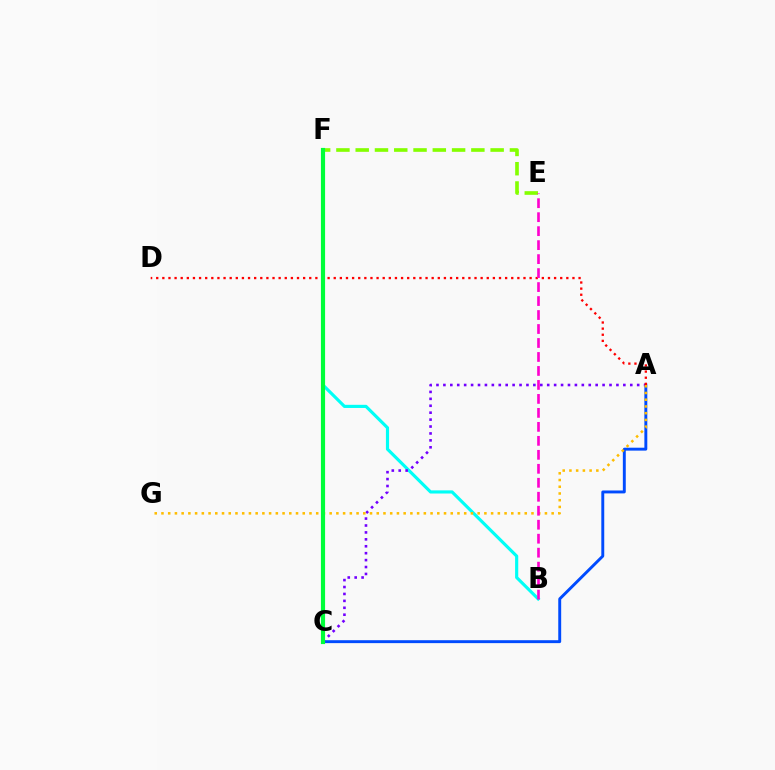{('A', 'C'): [{'color': '#004bff', 'line_style': 'solid', 'thickness': 2.1}, {'color': '#7200ff', 'line_style': 'dotted', 'thickness': 1.88}], ('B', 'F'): [{'color': '#00fff6', 'line_style': 'solid', 'thickness': 2.27}], ('A', 'G'): [{'color': '#ffbd00', 'line_style': 'dotted', 'thickness': 1.83}], ('E', 'F'): [{'color': '#84ff00', 'line_style': 'dashed', 'thickness': 2.62}], ('A', 'D'): [{'color': '#ff0000', 'line_style': 'dotted', 'thickness': 1.66}], ('B', 'E'): [{'color': '#ff00cf', 'line_style': 'dashed', 'thickness': 1.9}], ('C', 'F'): [{'color': '#00ff39', 'line_style': 'solid', 'thickness': 2.99}]}